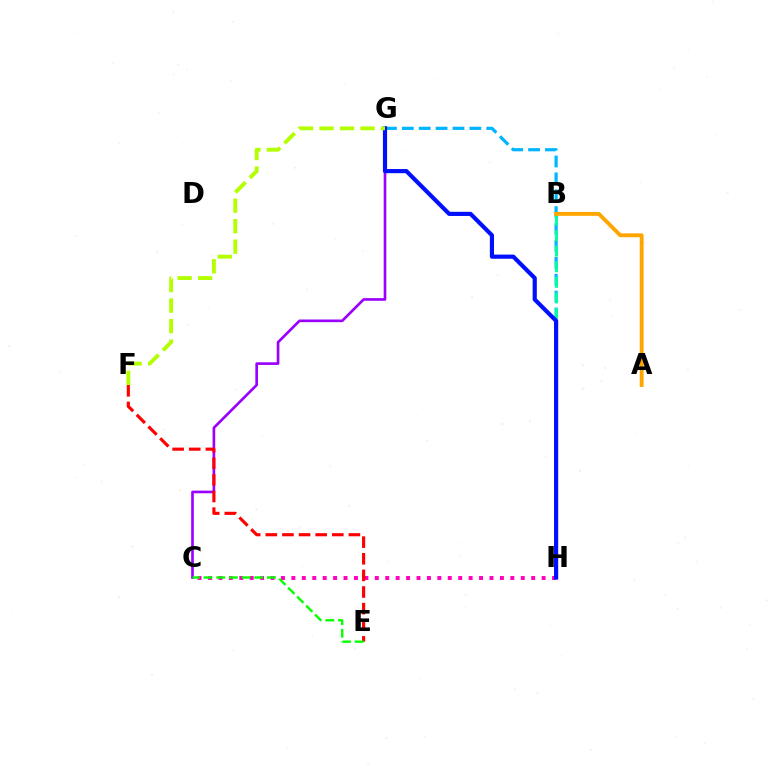{('G', 'H'): [{'color': '#00b5ff', 'line_style': 'dashed', 'thickness': 2.29}, {'color': '#0010ff', 'line_style': 'solid', 'thickness': 3.0}], ('C', 'G'): [{'color': '#9b00ff', 'line_style': 'solid', 'thickness': 1.91}], ('B', 'H'): [{'color': '#00ff9d', 'line_style': 'dashed', 'thickness': 2.12}], ('C', 'H'): [{'color': '#ff00bd', 'line_style': 'dotted', 'thickness': 2.83}], ('E', 'F'): [{'color': '#ff0000', 'line_style': 'dashed', 'thickness': 2.26}], ('C', 'E'): [{'color': '#08ff00', 'line_style': 'dashed', 'thickness': 1.72}], ('A', 'B'): [{'color': '#ffa500', 'line_style': 'solid', 'thickness': 2.78}], ('F', 'G'): [{'color': '#b3ff00', 'line_style': 'dashed', 'thickness': 2.79}]}